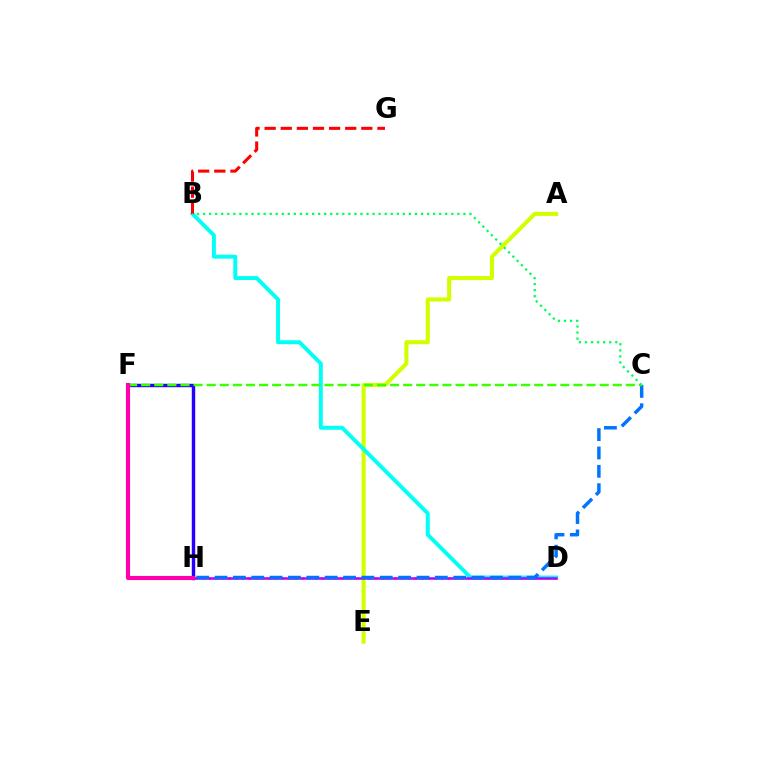{('F', 'H'): [{'color': '#2500ff', 'line_style': 'solid', 'thickness': 2.47}, {'color': '#ff00ac', 'line_style': 'solid', 'thickness': 2.96}], ('D', 'H'): [{'color': '#ff9400', 'line_style': 'dotted', 'thickness': 1.81}, {'color': '#b900ff', 'line_style': 'solid', 'thickness': 1.8}], ('A', 'E'): [{'color': '#d1ff00', 'line_style': 'solid', 'thickness': 2.94}], ('B', 'D'): [{'color': '#00fff6', 'line_style': 'solid', 'thickness': 2.83}], ('C', 'H'): [{'color': '#0074ff', 'line_style': 'dashed', 'thickness': 2.49}], ('B', 'G'): [{'color': '#ff0000', 'line_style': 'dashed', 'thickness': 2.19}], ('C', 'F'): [{'color': '#3dff00', 'line_style': 'dashed', 'thickness': 1.78}], ('B', 'C'): [{'color': '#00ff5c', 'line_style': 'dotted', 'thickness': 1.65}]}